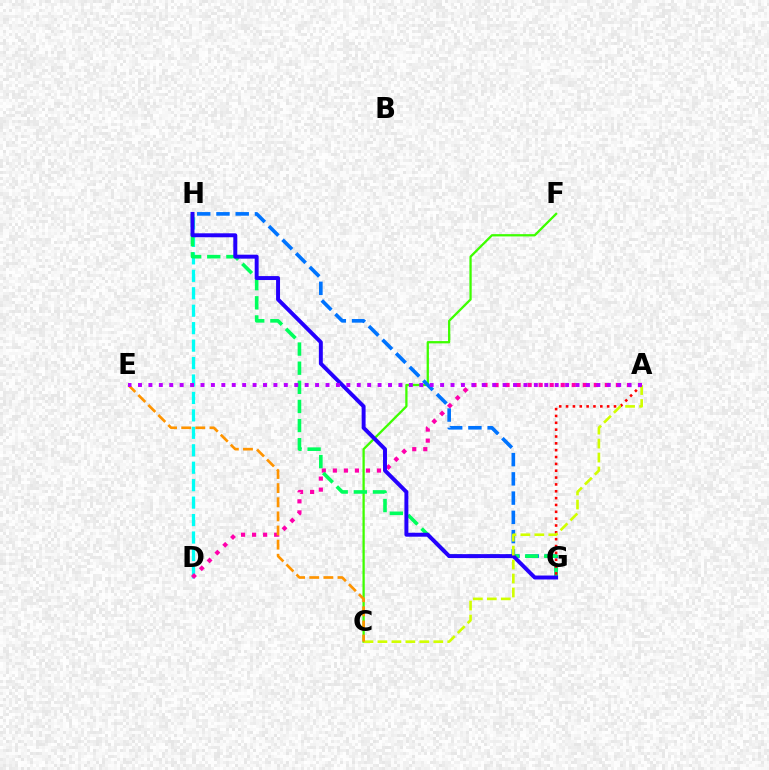{('C', 'F'): [{'color': '#3dff00', 'line_style': 'solid', 'thickness': 1.64}], ('D', 'H'): [{'color': '#00fff6', 'line_style': 'dashed', 'thickness': 2.37}], ('A', 'D'): [{'color': '#ff00ac', 'line_style': 'dotted', 'thickness': 3.0}], ('G', 'H'): [{'color': '#0074ff', 'line_style': 'dashed', 'thickness': 2.61}, {'color': '#00ff5c', 'line_style': 'dashed', 'thickness': 2.6}, {'color': '#2500ff', 'line_style': 'solid', 'thickness': 2.84}], ('A', 'G'): [{'color': '#ff0000', 'line_style': 'dotted', 'thickness': 1.86}], ('A', 'C'): [{'color': '#d1ff00', 'line_style': 'dashed', 'thickness': 1.9}], ('C', 'E'): [{'color': '#ff9400', 'line_style': 'dashed', 'thickness': 1.92}], ('A', 'E'): [{'color': '#b900ff', 'line_style': 'dotted', 'thickness': 2.83}]}